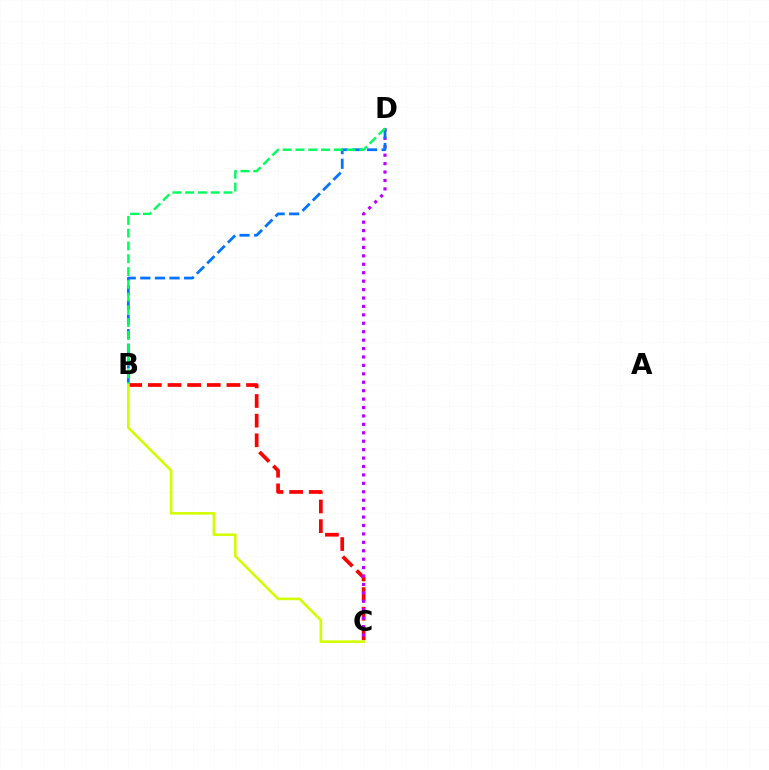{('B', 'C'): [{'color': '#ff0000', 'line_style': 'dashed', 'thickness': 2.67}, {'color': '#d1ff00', 'line_style': 'solid', 'thickness': 1.89}], ('C', 'D'): [{'color': '#b900ff', 'line_style': 'dotted', 'thickness': 2.29}], ('B', 'D'): [{'color': '#0074ff', 'line_style': 'dashed', 'thickness': 1.99}, {'color': '#00ff5c', 'line_style': 'dashed', 'thickness': 1.74}]}